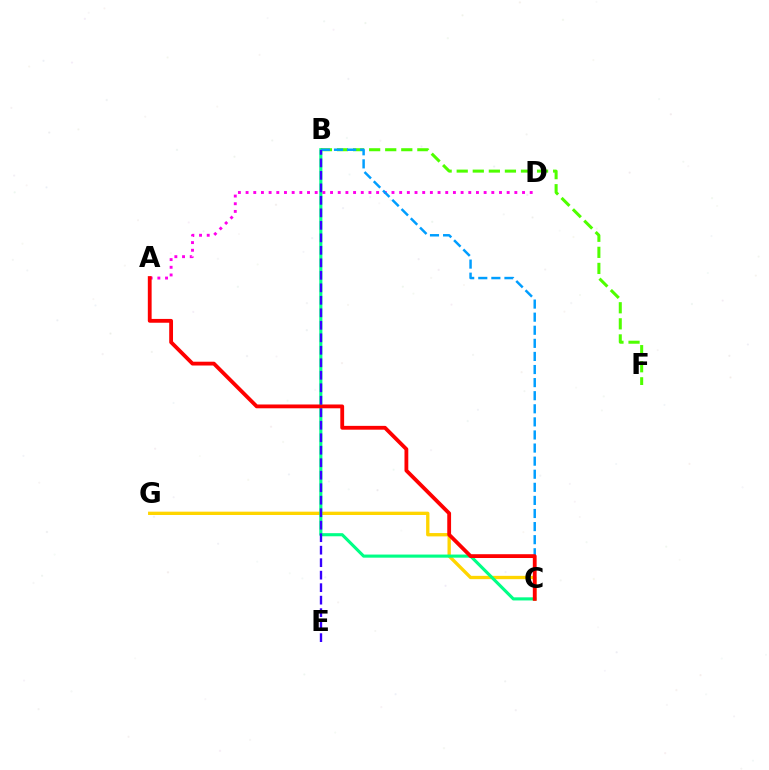{('C', 'G'): [{'color': '#ffd500', 'line_style': 'solid', 'thickness': 2.4}], ('B', 'C'): [{'color': '#00ff86', 'line_style': 'solid', 'thickness': 2.24}, {'color': '#009eff', 'line_style': 'dashed', 'thickness': 1.78}], ('A', 'D'): [{'color': '#ff00ed', 'line_style': 'dotted', 'thickness': 2.09}], ('B', 'F'): [{'color': '#4fff00', 'line_style': 'dashed', 'thickness': 2.18}], ('A', 'C'): [{'color': '#ff0000', 'line_style': 'solid', 'thickness': 2.74}], ('B', 'E'): [{'color': '#3700ff', 'line_style': 'dashed', 'thickness': 1.7}]}